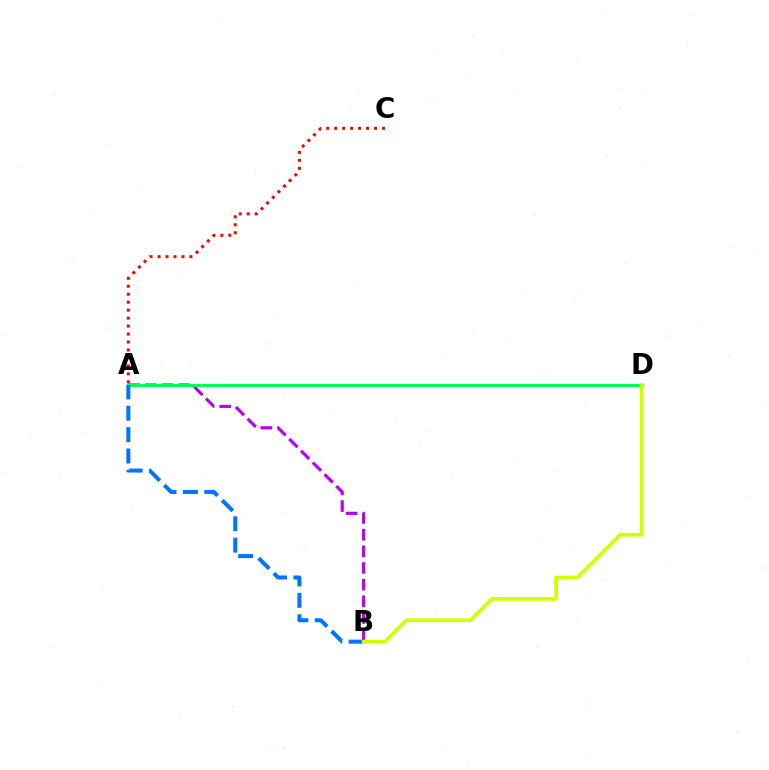{('A', 'C'): [{'color': '#ff0000', 'line_style': 'dotted', 'thickness': 2.16}], ('A', 'B'): [{'color': '#b900ff', 'line_style': 'dashed', 'thickness': 2.26}, {'color': '#0074ff', 'line_style': 'dashed', 'thickness': 2.9}], ('A', 'D'): [{'color': '#00ff5c', 'line_style': 'solid', 'thickness': 2.21}], ('B', 'D'): [{'color': '#d1ff00', 'line_style': 'solid', 'thickness': 2.67}]}